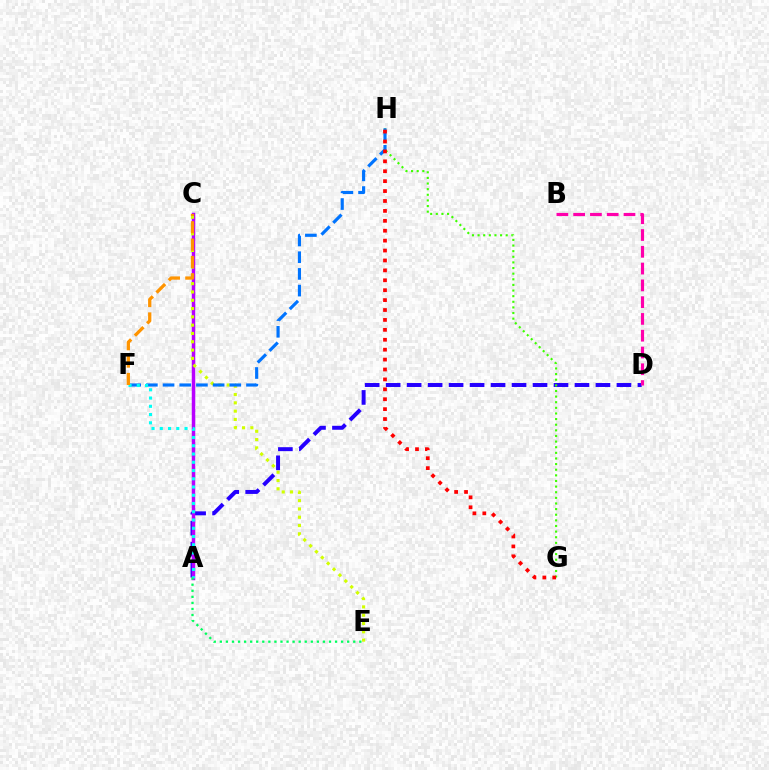{('A', 'D'): [{'color': '#2500ff', 'line_style': 'dashed', 'thickness': 2.85}], ('G', 'H'): [{'color': '#3dff00', 'line_style': 'dotted', 'thickness': 1.53}, {'color': '#ff0000', 'line_style': 'dotted', 'thickness': 2.69}], ('A', 'C'): [{'color': '#b900ff', 'line_style': 'solid', 'thickness': 2.5}], ('B', 'D'): [{'color': '#ff00ac', 'line_style': 'dashed', 'thickness': 2.28}], ('C', 'E'): [{'color': '#d1ff00', 'line_style': 'dotted', 'thickness': 2.26}], ('F', 'H'): [{'color': '#0074ff', 'line_style': 'dashed', 'thickness': 2.27}], ('A', 'F'): [{'color': '#00fff6', 'line_style': 'dotted', 'thickness': 2.24}], ('A', 'E'): [{'color': '#00ff5c', 'line_style': 'dotted', 'thickness': 1.65}], ('C', 'F'): [{'color': '#ff9400', 'line_style': 'dashed', 'thickness': 2.36}]}